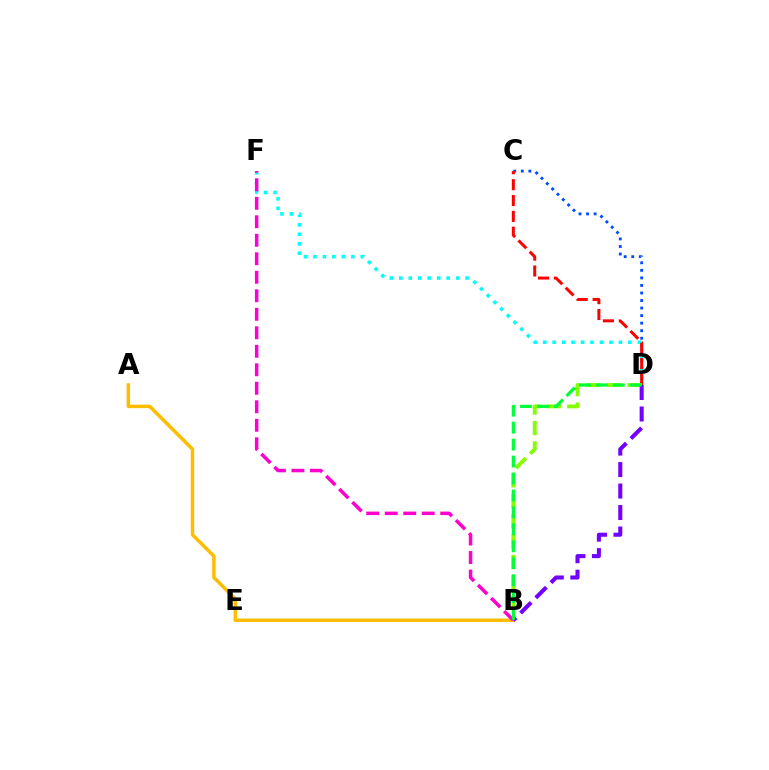{('C', 'D'): [{'color': '#004bff', 'line_style': 'dotted', 'thickness': 2.05}, {'color': '#ff0000', 'line_style': 'dashed', 'thickness': 2.16}], ('D', 'F'): [{'color': '#00fff6', 'line_style': 'dotted', 'thickness': 2.57}], ('A', 'B'): [{'color': '#ffbd00', 'line_style': 'solid', 'thickness': 2.5}], ('B', 'D'): [{'color': '#84ff00', 'line_style': 'dashed', 'thickness': 2.77}, {'color': '#7200ff', 'line_style': 'dashed', 'thickness': 2.92}, {'color': '#00ff39', 'line_style': 'dashed', 'thickness': 2.3}], ('B', 'F'): [{'color': '#ff00cf', 'line_style': 'dashed', 'thickness': 2.51}]}